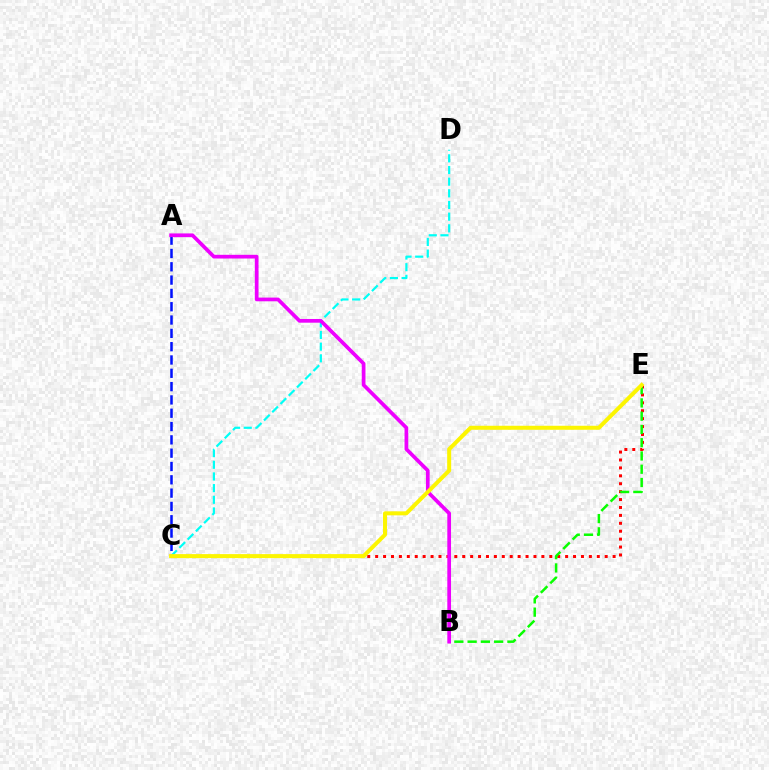{('C', 'D'): [{'color': '#00fff6', 'line_style': 'dashed', 'thickness': 1.58}], ('A', 'C'): [{'color': '#0010ff', 'line_style': 'dashed', 'thickness': 1.81}], ('C', 'E'): [{'color': '#ff0000', 'line_style': 'dotted', 'thickness': 2.15}, {'color': '#fcf500', 'line_style': 'solid', 'thickness': 2.88}], ('B', 'E'): [{'color': '#08ff00', 'line_style': 'dashed', 'thickness': 1.8}], ('A', 'B'): [{'color': '#ee00ff', 'line_style': 'solid', 'thickness': 2.67}]}